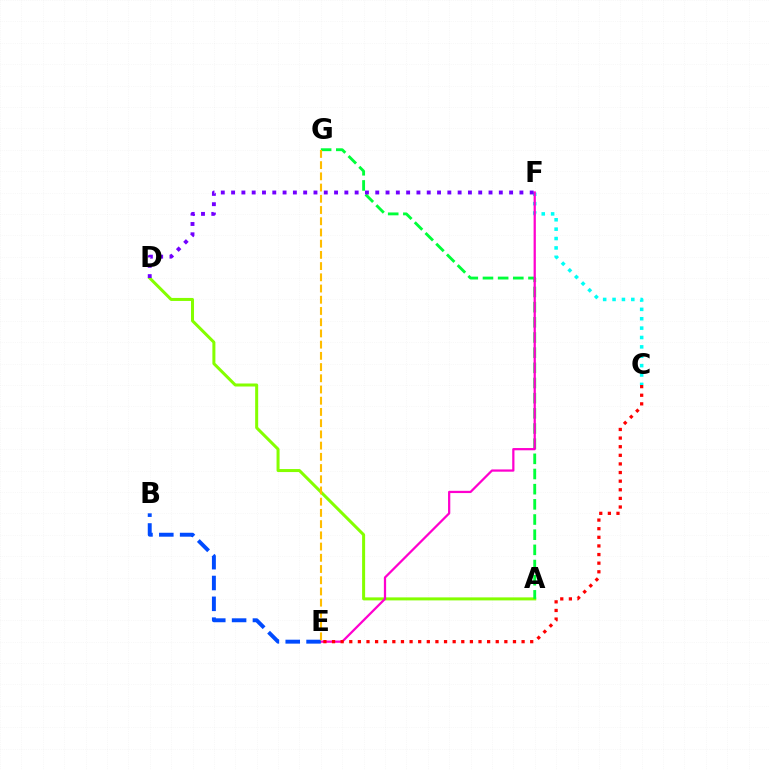{('C', 'F'): [{'color': '#00fff6', 'line_style': 'dotted', 'thickness': 2.55}], ('A', 'D'): [{'color': '#84ff00', 'line_style': 'solid', 'thickness': 2.17}], ('A', 'G'): [{'color': '#00ff39', 'line_style': 'dashed', 'thickness': 2.06}], ('E', 'F'): [{'color': '#ff00cf', 'line_style': 'solid', 'thickness': 1.62}], ('D', 'F'): [{'color': '#7200ff', 'line_style': 'dotted', 'thickness': 2.8}], ('C', 'E'): [{'color': '#ff0000', 'line_style': 'dotted', 'thickness': 2.34}], ('B', 'E'): [{'color': '#004bff', 'line_style': 'dashed', 'thickness': 2.83}], ('E', 'G'): [{'color': '#ffbd00', 'line_style': 'dashed', 'thickness': 1.52}]}